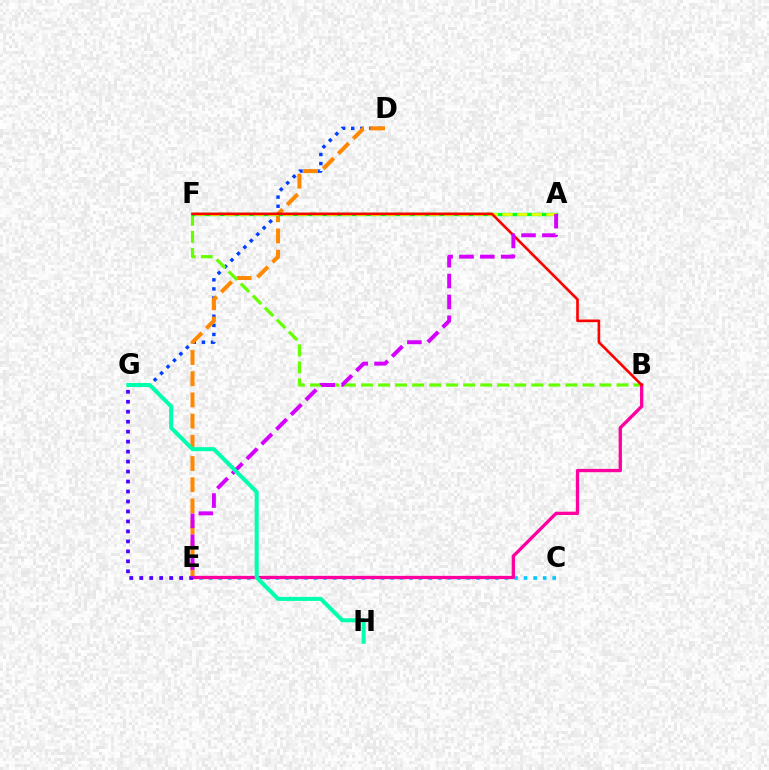{('D', 'G'): [{'color': '#003fff', 'line_style': 'dotted', 'thickness': 2.47}], ('C', 'E'): [{'color': '#00c7ff', 'line_style': 'dotted', 'thickness': 2.59}], ('D', 'E'): [{'color': '#ff8800', 'line_style': 'dashed', 'thickness': 2.88}], ('B', 'F'): [{'color': '#66ff00', 'line_style': 'dashed', 'thickness': 2.31}, {'color': '#ff0000', 'line_style': 'solid', 'thickness': 1.9}], ('A', 'F'): [{'color': '#00ff27', 'line_style': 'solid', 'thickness': 2.43}, {'color': '#eeff00', 'line_style': 'dashed', 'thickness': 1.99}], ('B', 'E'): [{'color': '#ff00a0', 'line_style': 'solid', 'thickness': 2.38}], ('E', 'G'): [{'color': '#4f00ff', 'line_style': 'dotted', 'thickness': 2.71}], ('A', 'E'): [{'color': '#d600ff', 'line_style': 'dashed', 'thickness': 2.83}], ('G', 'H'): [{'color': '#00ffaf', 'line_style': 'solid', 'thickness': 2.9}]}